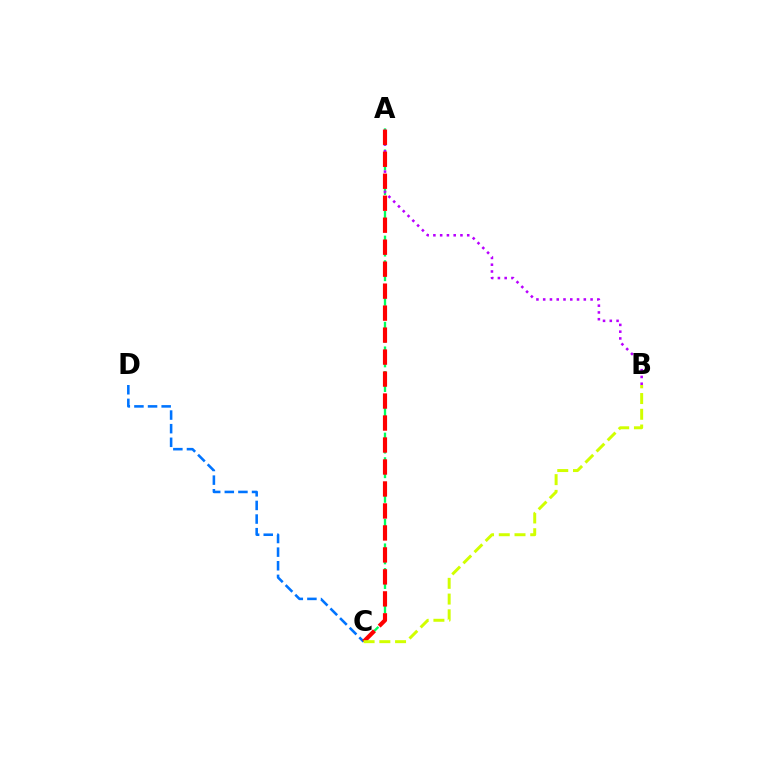{('A', 'C'): [{'color': '#00ff5c', 'line_style': 'dashed', 'thickness': 1.67}, {'color': '#ff0000', 'line_style': 'dashed', 'thickness': 2.99}], ('A', 'B'): [{'color': '#b900ff', 'line_style': 'dotted', 'thickness': 1.84}], ('C', 'D'): [{'color': '#0074ff', 'line_style': 'dashed', 'thickness': 1.85}], ('B', 'C'): [{'color': '#d1ff00', 'line_style': 'dashed', 'thickness': 2.14}]}